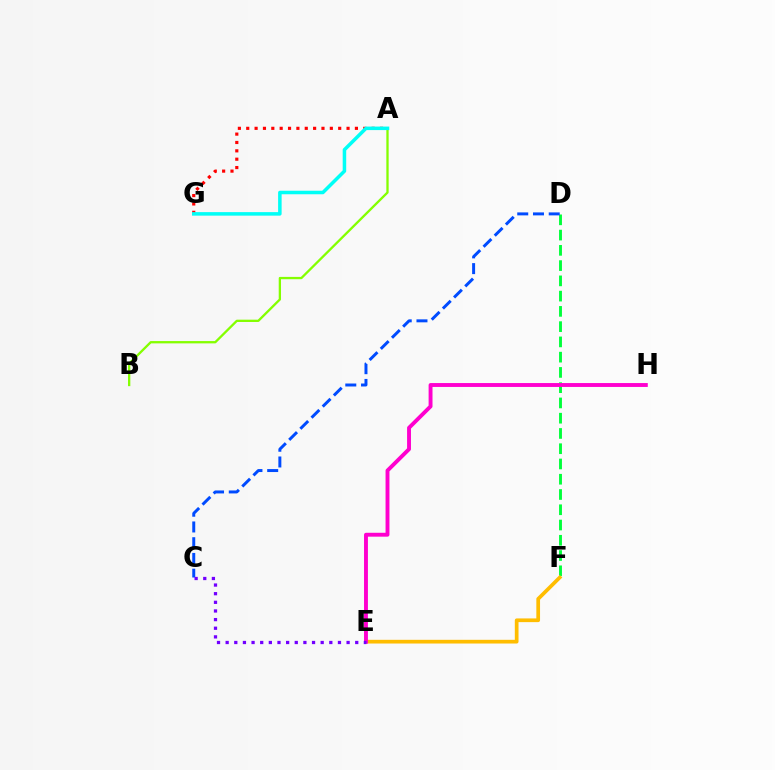{('A', 'G'): [{'color': '#ff0000', 'line_style': 'dotted', 'thickness': 2.27}, {'color': '#00fff6', 'line_style': 'solid', 'thickness': 2.53}], ('D', 'F'): [{'color': '#00ff39', 'line_style': 'dashed', 'thickness': 2.07}], ('A', 'B'): [{'color': '#84ff00', 'line_style': 'solid', 'thickness': 1.66}], ('C', 'D'): [{'color': '#004bff', 'line_style': 'dashed', 'thickness': 2.14}], ('E', 'F'): [{'color': '#ffbd00', 'line_style': 'solid', 'thickness': 2.67}], ('E', 'H'): [{'color': '#ff00cf', 'line_style': 'solid', 'thickness': 2.8}], ('C', 'E'): [{'color': '#7200ff', 'line_style': 'dotted', 'thickness': 2.35}]}